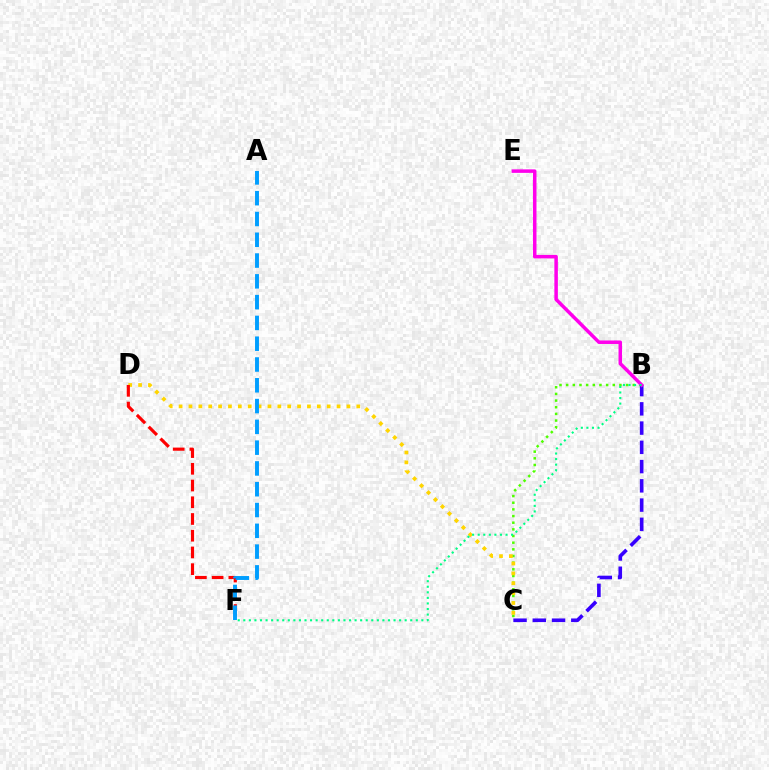{('B', 'C'): [{'color': '#4fff00', 'line_style': 'dotted', 'thickness': 1.81}, {'color': '#3700ff', 'line_style': 'dashed', 'thickness': 2.61}], ('B', 'E'): [{'color': '#ff00ed', 'line_style': 'solid', 'thickness': 2.52}], ('C', 'D'): [{'color': '#ffd500', 'line_style': 'dotted', 'thickness': 2.68}], ('D', 'F'): [{'color': '#ff0000', 'line_style': 'dashed', 'thickness': 2.27}], ('B', 'F'): [{'color': '#00ff86', 'line_style': 'dotted', 'thickness': 1.51}], ('A', 'F'): [{'color': '#009eff', 'line_style': 'dashed', 'thickness': 2.82}]}